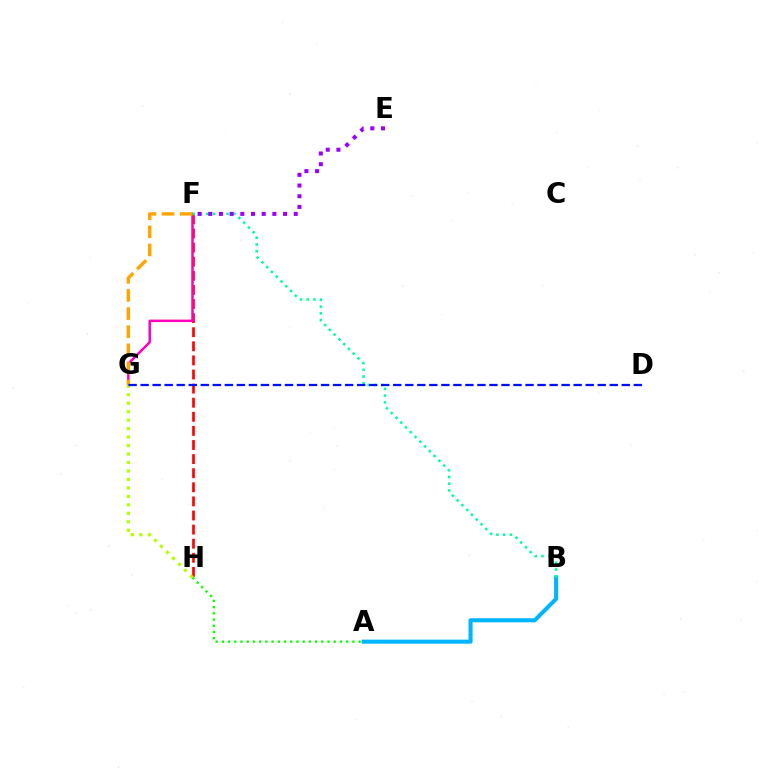{('F', 'H'): [{'color': '#ff0000', 'line_style': 'dashed', 'thickness': 1.92}], ('F', 'G'): [{'color': '#ff00bd', 'line_style': 'solid', 'thickness': 1.79}, {'color': '#ffa500', 'line_style': 'dashed', 'thickness': 2.46}], ('A', 'B'): [{'color': '#00b5ff', 'line_style': 'solid', 'thickness': 2.93}], ('B', 'F'): [{'color': '#00ff9d', 'line_style': 'dotted', 'thickness': 1.83}], ('E', 'F'): [{'color': '#9b00ff', 'line_style': 'dotted', 'thickness': 2.9}], ('A', 'H'): [{'color': '#08ff00', 'line_style': 'dotted', 'thickness': 1.69}], ('G', 'H'): [{'color': '#b3ff00', 'line_style': 'dotted', 'thickness': 2.3}], ('D', 'G'): [{'color': '#0010ff', 'line_style': 'dashed', 'thickness': 1.63}]}